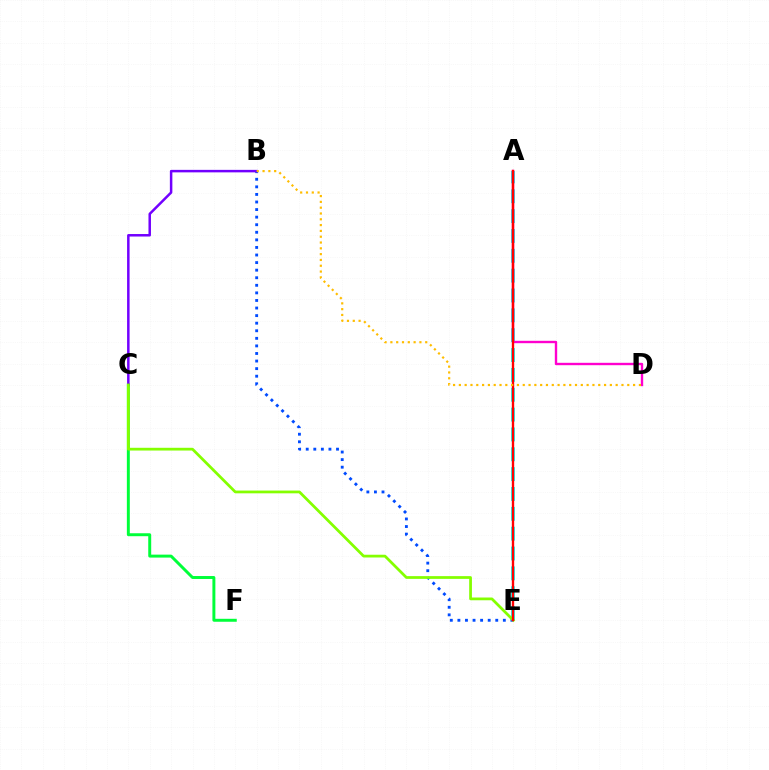{('A', 'E'): [{'color': '#00fff6', 'line_style': 'dashed', 'thickness': 2.7}, {'color': '#ff0000', 'line_style': 'solid', 'thickness': 1.7}], ('A', 'D'): [{'color': '#ff00cf', 'line_style': 'solid', 'thickness': 1.72}], ('C', 'F'): [{'color': '#00ff39', 'line_style': 'solid', 'thickness': 2.13}], ('B', 'E'): [{'color': '#004bff', 'line_style': 'dotted', 'thickness': 2.06}], ('B', 'C'): [{'color': '#7200ff', 'line_style': 'solid', 'thickness': 1.8}], ('C', 'E'): [{'color': '#84ff00', 'line_style': 'solid', 'thickness': 1.98}], ('B', 'D'): [{'color': '#ffbd00', 'line_style': 'dotted', 'thickness': 1.58}]}